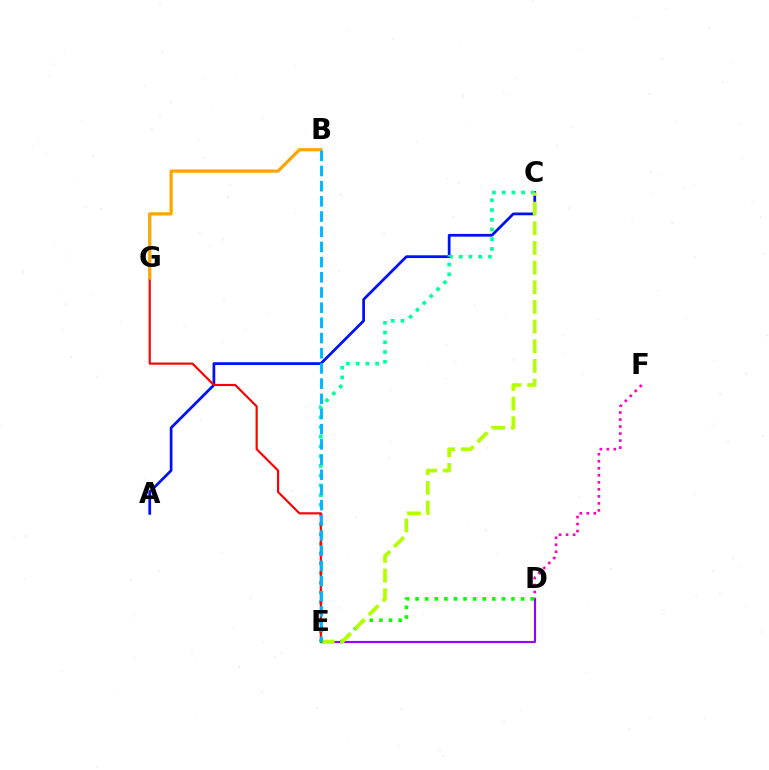{('D', 'E'): [{'color': '#9b00ff', 'line_style': 'solid', 'thickness': 1.54}, {'color': '#08ff00', 'line_style': 'dotted', 'thickness': 2.61}], ('A', 'C'): [{'color': '#0010ff', 'line_style': 'solid', 'thickness': 1.98}], ('C', 'E'): [{'color': '#00ff9d', 'line_style': 'dotted', 'thickness': 2.65}, {'color': '#b3ff00', 'line_style': 'dashed', 'thickness': 2.67}], ('D', 'F'): [{'color': '#ff00bd', 'line_style': 'dotted', 'thickness': 1.91}], ('E', 'G'): [{'color': '#ff0000', 'line_style': 'solid', 'thickness': 1.55}], ('B', 'G'): [{'color': '#ffa500', 'line_style': 'solid', 'thickness': 2.31}], ('B', 'E'): [{'color': '#00b5ff', 'line_style': 'dashed', 'thickness': 2.06}]}